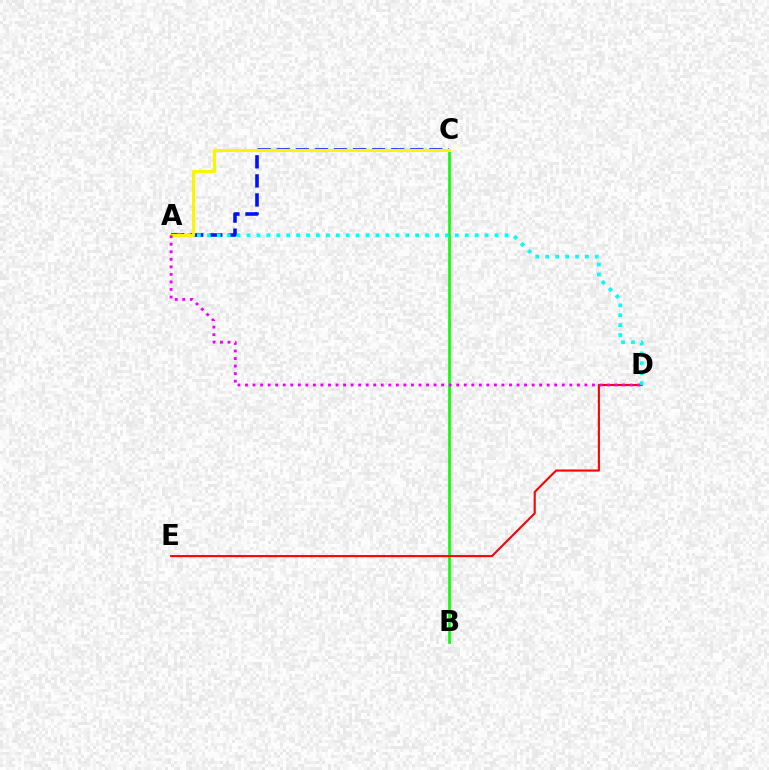{('A', 'C'): [{'color': '#0010ff', 'line_style': 'dashed', 'thickness': 2.59}, {'color': '#fcf500', 'line_style': 'solid', 'thickness': 2.24}], ('B', 'C'): [{'color': '#08ff00', 'line_style': 'solid', 'thickness': 1.9}], ('D', 'E'): [{'color': '#ff0000', 'line_style': 'solid', 'thickness': 1.51}], ('A', 'D'): [{'color': '#00fff6', 'line_style': 'dotted', 'thickness': 2.7}, {'color': '#ee00ff', 'line_style': 'dotted', 'thickness': 2.05}]}